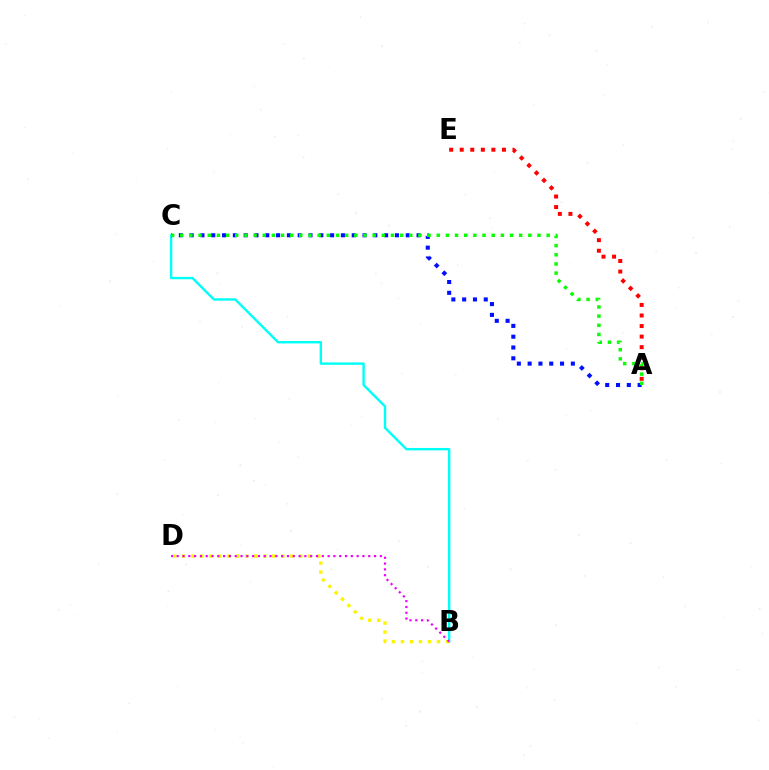{('B', 'C'): [{'color': '#00fff6', 'line_style': 'solid', 'thickness': 1.73}], ('A', 'C'): [{'color': '#0010ff', 'line_style': 'dotted', 'thickness': 2.94}, {'color': '#08ff00', 'line_style': 'dotted', 'thickness': 2.49}], ('B', 'D'): [{'color': '#fcf500', 'line_style': 'dotted', 'thickness': 2.45}, {'color': '#ee00ff', 'line_style': 'dotted', 'thickness': 1.58}], ('A', 'E'): [{'color': '#ff0000', 'line_style': 'dotted', 'thickness': 2.87}]}